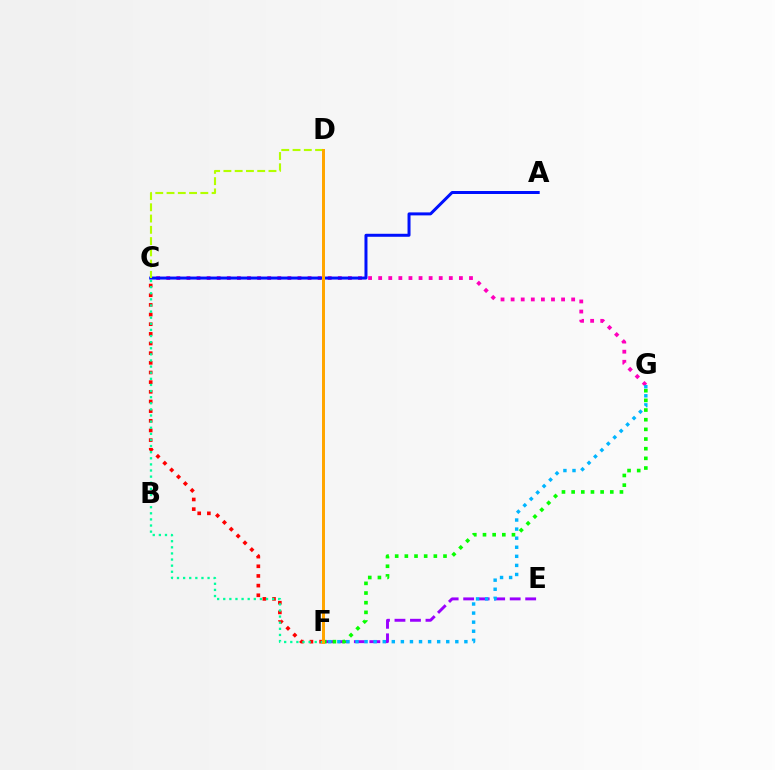{('E', 'F'): [{'color': '#9b00ff', 'line_style': 'dashed', 'thickness': 2.11}], ('C', 'F'): [{'color': '#ff0000', 'line_style': 'dotted', 'thickness': 2.62}, {'color': '#00ff9d', 'line_style': 'dotted', 'thickness': 1.66}], ('C', 'G'): [{'color': '#ff00bd', 'line_style': 'dotted', 'thickness': 2.74}], ('F', 'G'): [{'color': '#08ff00', 'line_style': 'dotted', 'thickness': 2.63}, {'color': '#00b5ff', 'line_style': 'dotted', 'thickness': 2.47}], ('A', 'C'): [{'color': '#0010ff', 'line_style': 'solid', 'thickness': 2.15}], ('C', 'D'): [{'color': '#b3ff00', 'line_style': 'dashed', 'thickness': 1.53}], ('D', 'F'): [{'color': '#ffa500', 'line_style': 'solid', 'thickness': 2.16}]}